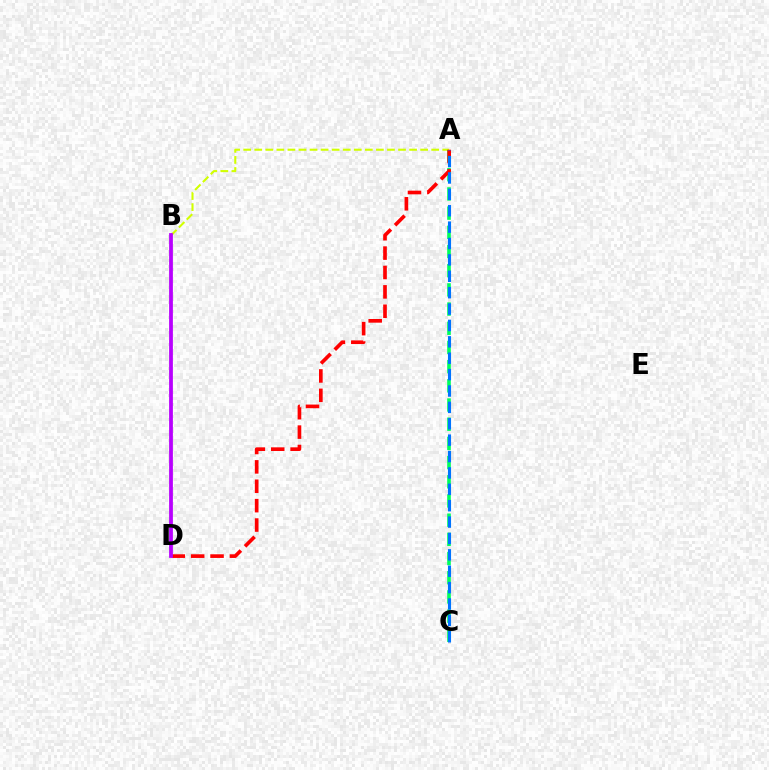{('A', 'B'): [{'color': '#d1ff00', 'line_style': 'dashed', 'thickness': 1.5}], ('A', 'C'): [{'color': '#00ff5c', 'line_style': 'dashed', 'thickness': 2.61}, {'color': '#0074ff', 'line_style': 'dashed', 'thickness': 2.23}], ('A', 'D'): [{'color': '#ff0000', 'line_style': 'dashed', 'thickness': 2.63}], ('B', 'D'): [{'color': '#b900ff', 'line_style': 'solid', 'thickness': 2.72}]}